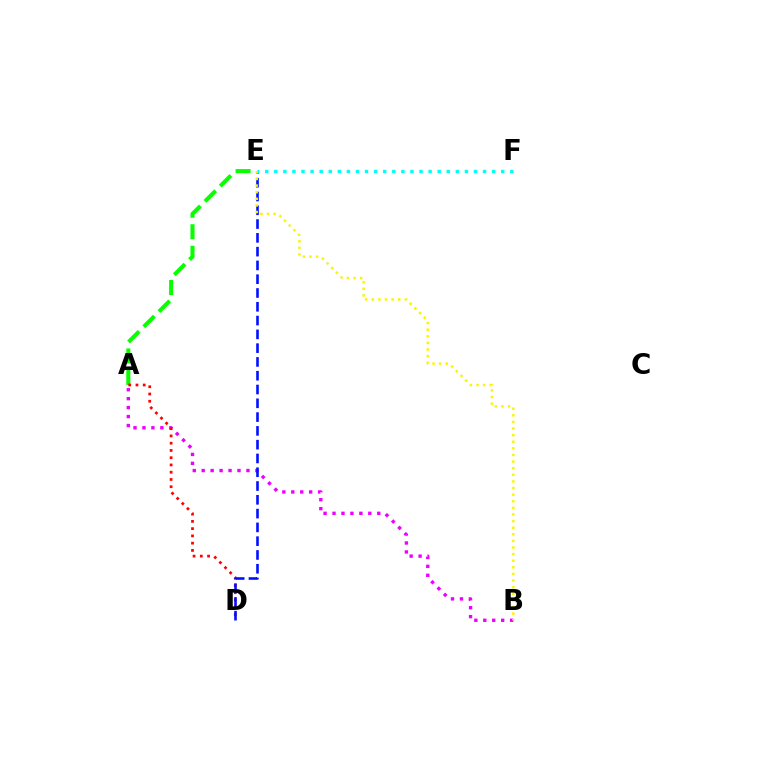{('A', 'E'): [{'color': '#08ff00', 'line_style': 'dashed', 'thickness': 2.93}], ('A', 'B'): [{'color': '#ee00ff', 'line_style': 'dotted', 'thickness': 2.43}], ('A', 'D'): [{'color': '#ff0000', 'line_style': 'dotted', 'thickness': 1.97}], ('D', 'E'): [{'color': '#0010ff', 'line_style': 'dashed', 'thickness': 1.87}], ('E', 'F'): [{'color': '#00fff6', 'line_style': 'dotted', 'thickness': 2.47}], ('B', 'E'): [{'color': '#fcf500', 'line_style': 'dotted', 'thickness': 1.8}]}